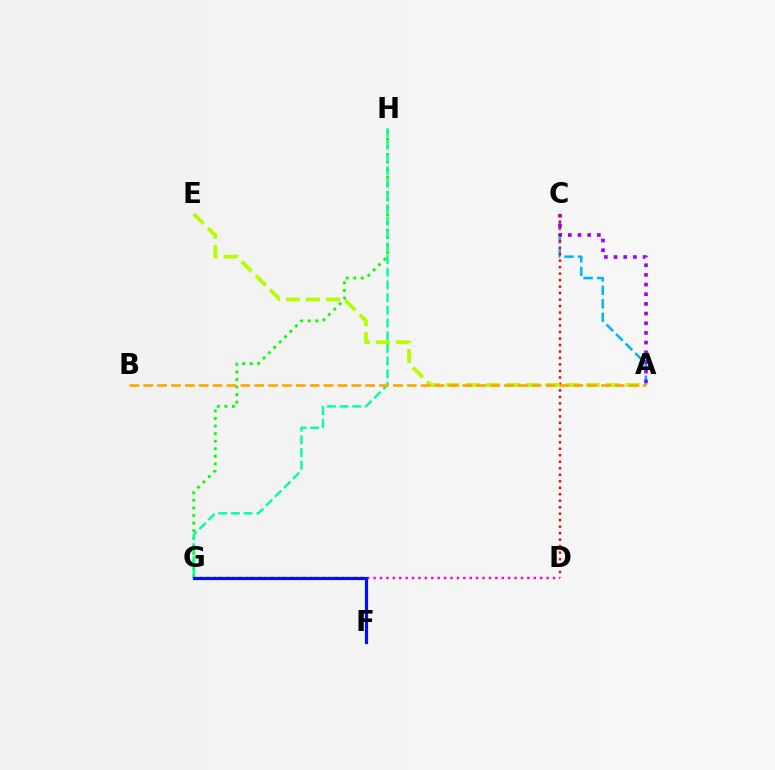{('A', 'C'): [{'color': '#00b5ff', 'line_style': 'dashed', 'thickness': 1.83}, {'color': '#9b00ff', 'line_style': 'dotted', 'thickness': 2.63}], ('G', 'H'): [{'color': '#08ff00', 'line_style': 'dotted', 'thickness': 2.06}, {'color': '#00ff9d', 'line_style': 'dashed', 'thickness': 1.72}], ('C', 'D'): [{'color': '#ff0000', 'line_style': 'dotted', 'thickness': 1.76}], ('D', 'G'): [{'color': '#ff00bd', 'line_style': 'dotted', 'thickness': 1.74}], ('F', 'G'): [{'color': '#0010ff', 'line_style': 'solid', 'thickness': 2.3}], ('A', 'E'): [{'color': '#b3ff00', 'line_style': 'dashed', 'thickness': 2.72}], ('A', 'B'): [{'color': '#ffa500', 'line_style': 'dashed', 'thickness': 1.88}]}